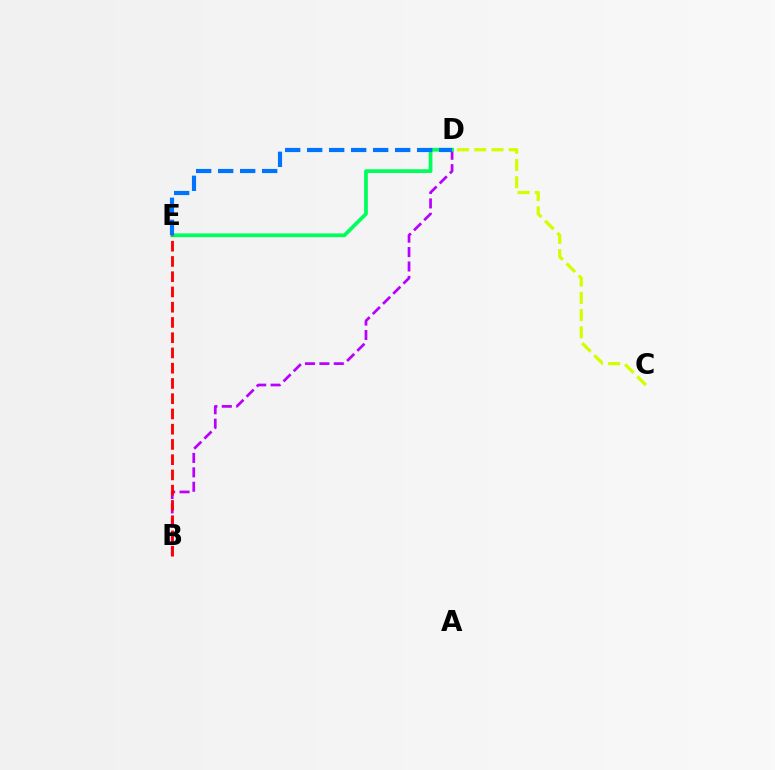{('B', 'D'): [{'color': '#b900ff', 'line_style': 'dashed', 'thickness': 1.96}], ('C', 'D'): [{'color': '#d1ff00', 'line_style': 'dashed', 'thickness': 2.34}], ('D', 'E'): [{'color': '#00ff5c', 'line_style': 'solid', 'thickness': 2.7}, {'color': '#0074ff', 'line_style': 'dashed', 'thickness': 2.99}], ('B', 'E'): [{'color': '#ff0000', 'line_style': 'dashed', 'thickness': 2.07}]}